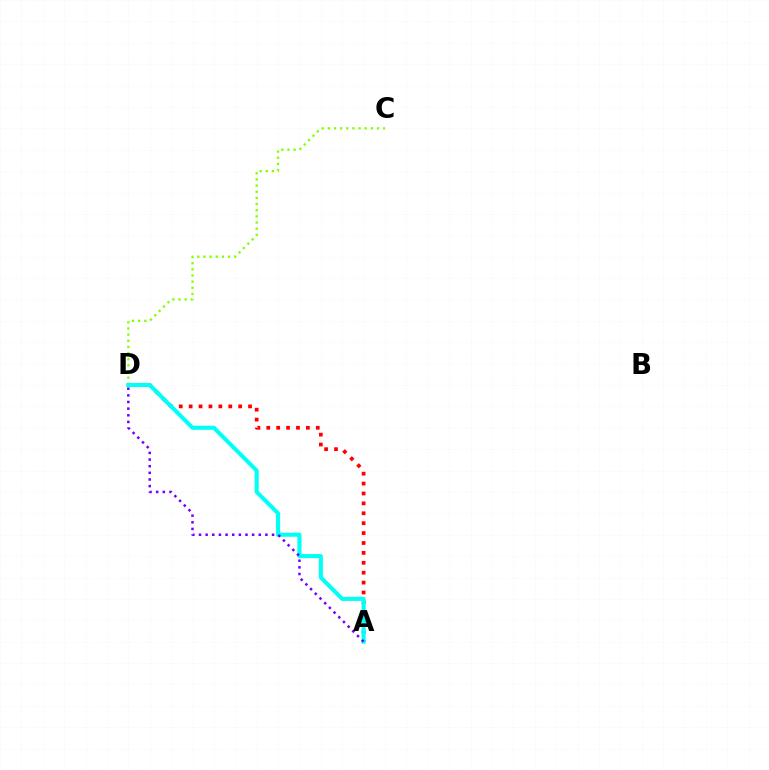{('A', 'D'): [{'color': '#ff0000', 'line_style': 'dotted', 'thickness': 2.69}, {'color': '#00fff6', 'line_style': 'solid', 'thickness': 2.93}, {'color': '#7200ff', 'line_style': 'dotted', 'thickness': 1.8}], ('C', 'D'): [{'color': '#84ff00', 'line_style': 'dotted', 'thickness': 1.67}]}